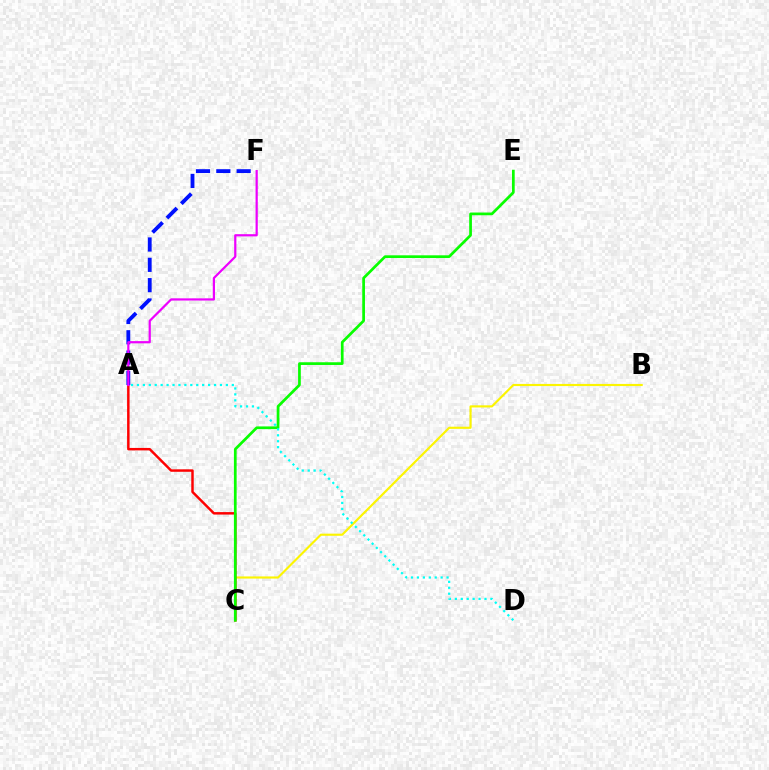{('B', 'C'): [{'color': '#fcf500', 'line_style': 'solid', 'thickness': 1.54}], ('A', 'C'): [{'color': '#ff0000', 'line_style': 'solid', 'thickness': 1.77}], ('A', 'F'): [{'color': '#0010ff', 'line_style': 'dashed', 'thickness': 2.76}, {'color': '#ee00ff', 'line_style': 'solid', 'thickness': 1.59}], ('C', 'E'): [{'color': '#08ff00', 'line_style': 'solid', 'thickness': 1.96}], ('A', 'D'): [{'color': '#00fff6', 'line_style': 'dotted', 'thickness': 1.61}]}